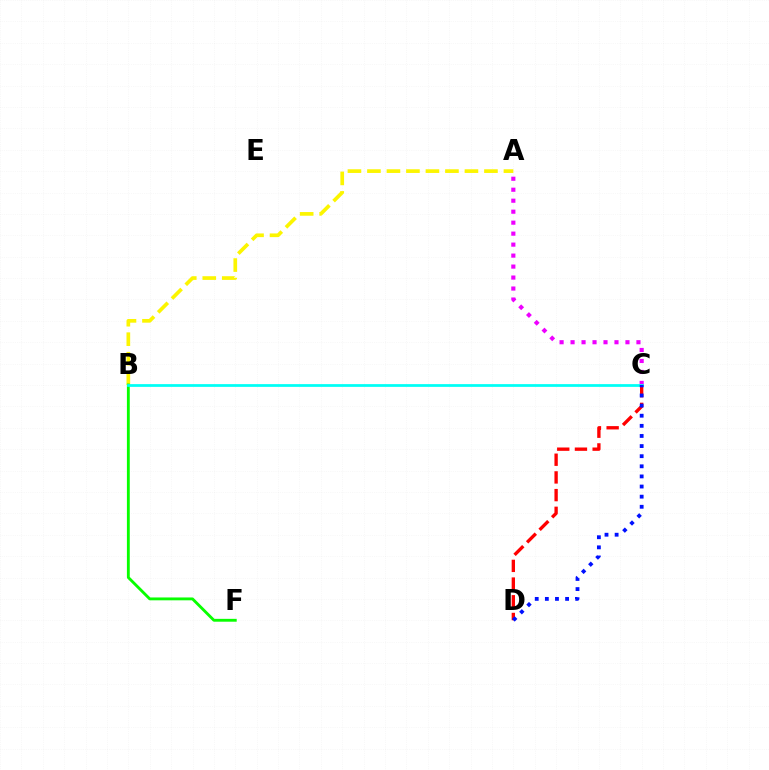{('A', 'B'): [{'color': '#fcf500', 'line_style': 'dashed', 'thickness': 2.65}], ('A', 'C'): [{'color': '#ee00ff', 'line_style': 'dotted', 'thickness': 2.98}], ('C', 'D'): [{'color': '#ff0000', 'line_style': 'dashed', 'thickness': 2.4}, {'color': '#0010ff', 'line_style': 'dotted', 'thickness': 2.75}], ('B', 'F'): [{'color': '#08ff00', 'line_style': 'solid', 'thickness': 2.05}], ('B', 'C'): [{'color': '#00fff6', 'line_style': 'solid', 'thickness': 1.98}]}